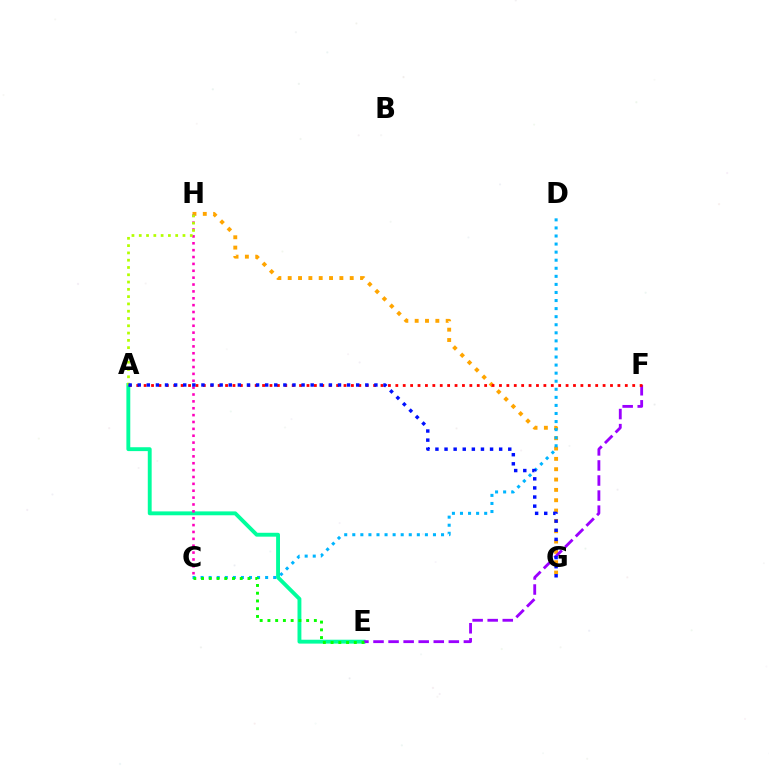{('G', 'H'): [{'color': '#ffa500', 'line_style': 'dotted', 'thickness': 2.81}], ('A', 'E'): [{'color': '#00ff9d', 'line_style': 'solid', 'thickness': 2.79}], ('C', 'H'): [{'color': '#ff00bd', 'line_style': 'dotted', 'thickness': 1.87}], ('C', 'D'): [{'color': '#00b5ff', 'line_style': 'dotted', 'thickness': 2.19}], ('E', 'F'): [{'color': '#9b00ff', 'line_style': 'dashed', 'thickness': 2.05}], ('A', 'H'): [{'color': '#b3ff00', 'line_style': 'dotted', 'thickness': 1.98}], ('A', 'F'): [{'color': '#ff0000', 'line_style': 'dotted', 'thickness': 2.01}], ('A', 'G'): [{'color': '#0010ff', 'line_style': 'dotted', 'thickness': 2.47}], ('C', 'E'): [{'color': '#08ff00', 'line_style': 'dotted', 'thickness': 2.1}]}